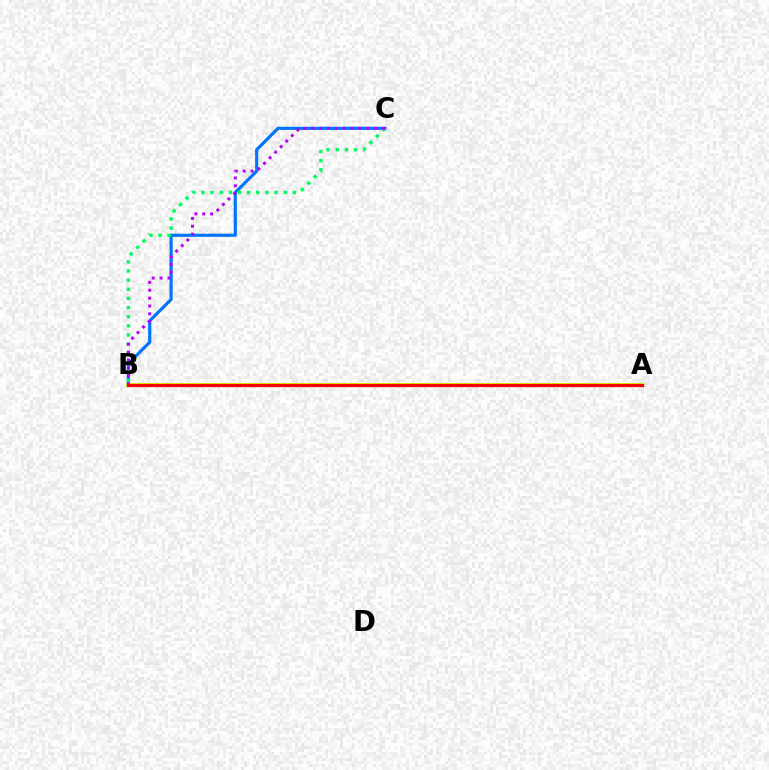{('B', 'C'): [{'color': '#0074ff', 'line_style': 'solid', 'thickness': 2.25}, {'color': '#00ff5c', 'line_style': 'dotted', 'thickness': 2.48}, {'color': '#b900ff', 'line_style': 'dotted', 'thickness': 2.13}], ('A', 'B'): [{'color': '#d1ff00', 'line_style': 'solid', 'thickness': 2.79}, {'color': '#ff0000', 'line_style': 'solid', 'thickness': 2.35}]}